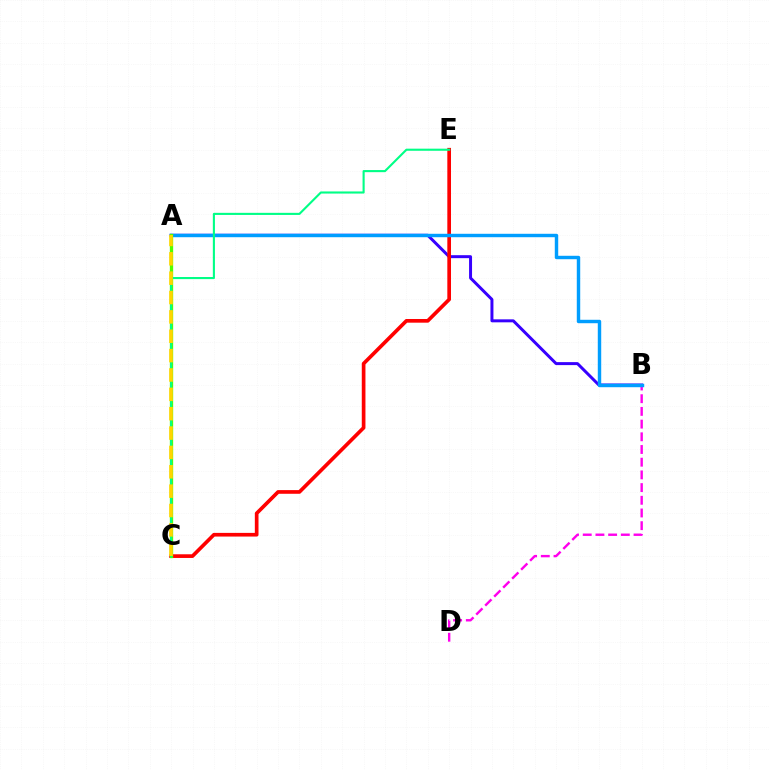{('B', 'D'): [{'color': '#ff00ed', 'line_style': 'dashed', 'thickness': 1.72}], ('A', 'B'): [{'color': '#3700ff', 'line_style': 'solid', 'thickness': 2.15}, {'color': '#009eff', 'line_style': 'solid', 'thickness': 2.47}], ('C', 'E'): [{'color': '#ff0000', 'line_style': 'solid', 'thickness': 2.65}, {'color': '#00ff86', 'line_style': 'solid', 'thickness': 1.52}], ('A', 'C'): [{'color': '#4fff00', 'line_style': 'solid', 'thickness': 2.39}, {'color': '#ffd500', 'line_style': 'dashed', 'thickness': 2.63}]}